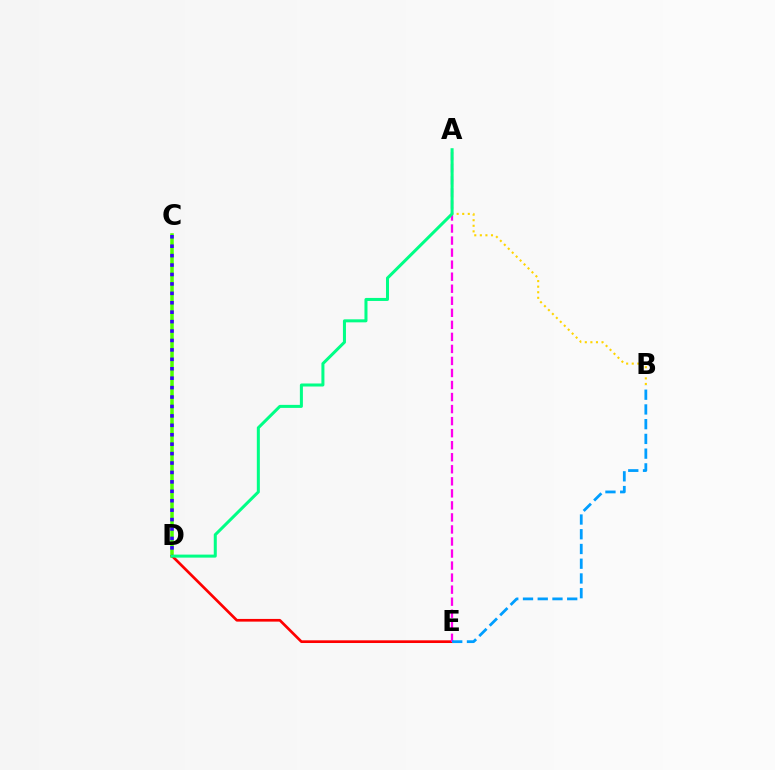{('C', 'D'): [{'color': '#4fff00', 'line_style': 'solid', 'thickness': 2.54}, {'color': '#3700ff', 'line_style': 'dotted', 'thickness': 2.56}], ('D', 'E'): [{'color': '#ff0000', 'line_style': 'solid', 'thickness': 1.94}], ('A', 'E'): [{'color': '#ff00ed', 'line_style': 'dashed', 'thickness': 1.64}], ('A', 'B'): [{'color': '#ffd500', 'line_style': 'dotted', 'thickness': 1.51}], ('A', 'D'): [{'color': '#00ff86', 'line_style': 'solid', 'thickness': 2.18}], ('B', 'E'): [{'color': '#009eff', 'line_style': 'dashed', 'thickness': 2.0}]}